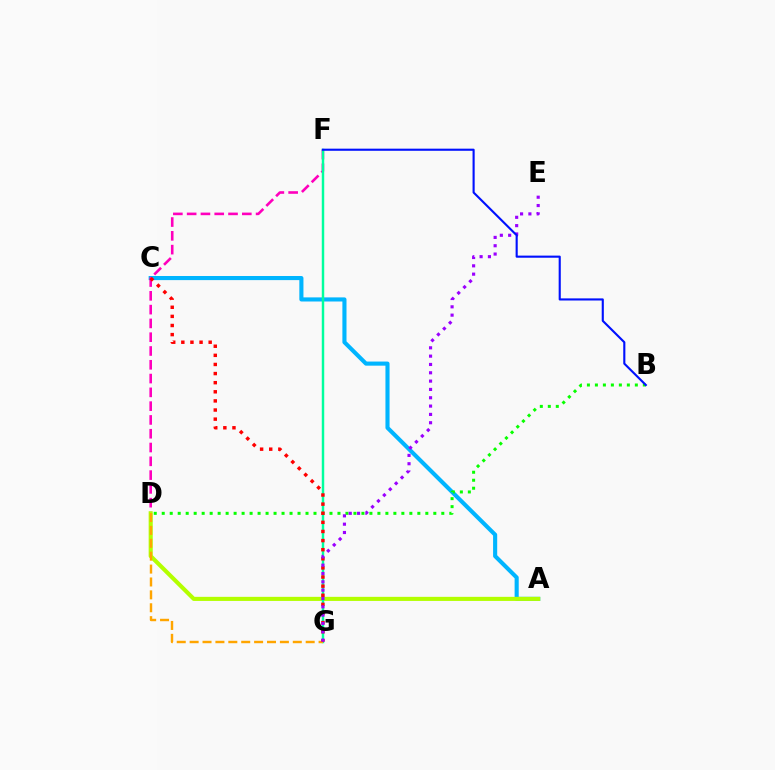{('A', 'C'): [{'color': '#00b5ff', 'line_style': 'solid', 'thickness': 2.96}], ('D', 'F'): [{'color': '#ff00bd', 'line_style': 'dashed', 'thickness': 1.87}], ('A', 'D'): [{'color': '#b3ff00', 'line_style': 'solid', 'thickness': 2.94}], ('B', 'D'): [{'color': '#08ff00', 'line_style': 'dotted', 'thickness': 2.17}], ('F', 'G'): [{'color': '#00ff9d', 'line_style': 'solid', 'thickness': 1.77}], ('D', 'G'): [{'color': '#ffa500', 'line_style': 'dashed', 'thickness': 1.75}], ('C', 'G'): [{'color': '#ff0000', 'line_style': 'dotted', 'thickness': 2.48}], ('E', 'G'): [{'color': '#9b00ff', 'line_style': 'dotted', 'thickness': 2.26}], ('B', 'F'): [{'color': '#0010ff', 'line_style': 'solid', 'thickness': 1.52}]}